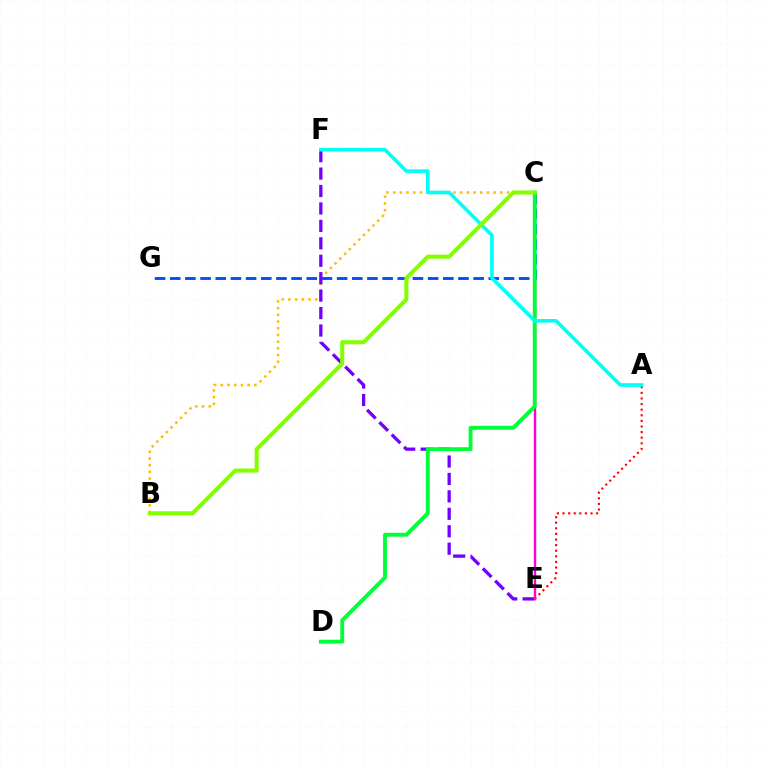{('A', 'E'): [{'color': '#ff0000', 'line_style': 'dotted', 'thickness': 1.52}], ('B', 'C'): [{'color': '#ffbd00', 'line_style': 'dotted', 'thickness': 1.82}, {'color': '#84ff00', 'line_style': 'solid', 'thickness': 2.93}], ('E', 'F'): [{'color': '#7200ff', 'line_style': 'dashed', 'thickness': 2.37}], ('C', 'E'): [{'color': '#ff00cf', 'line_style': 'solid', 'thickness': 1.74}], ('C', 'G'): [{'color': '#004bff', 'line_style': 'dashed', 'thickness': 2.06}], ('C', 'D'): [{'color': '#00ff39', 'line_style': 'solid', 'thickness': 2.79}], ('A', 'F'): [{'color': '#00fff6', 'line_style': 'solid', 'thickness': 2.61}]}